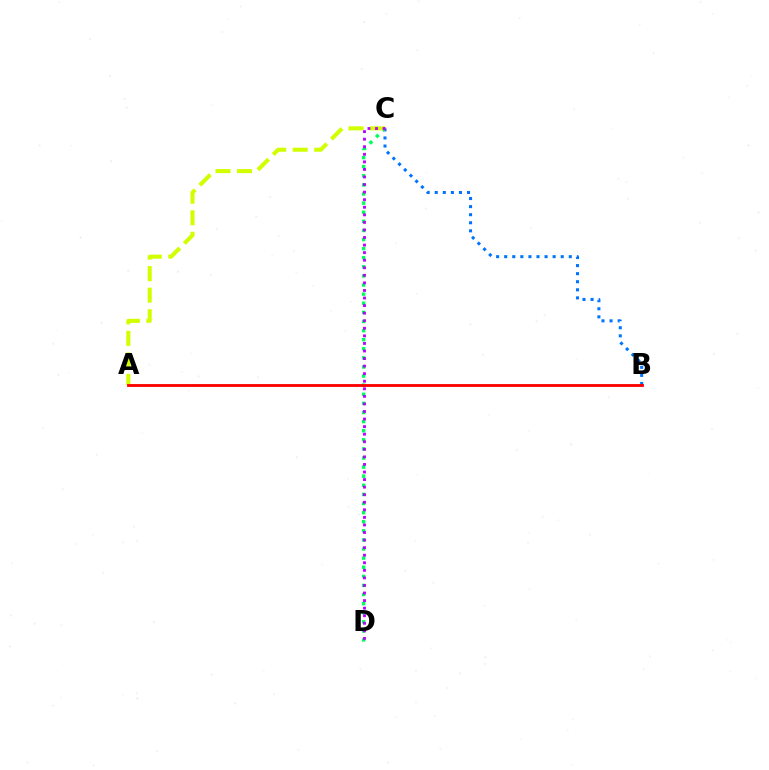{('C', 'D'): [{'color': '#00ff5c', 'line_style': 'dotted', 'thickness': 2.47}, {'color': '#b900ff', 'line_style': 'dotted', 'thickness': 2.06}], ('B', 'C'): [{'color': '#0074ff', 'line_style': 'dotted', 'thickness': 2.19}], ('A', 'C'): [{'color': '#d1ff00', 'line_style': 'dashed', 'thickness': 2.92}], ('A', 'B'): [{'color': '#ff0000', 'line_style': 'solid', 'thickness': 2.04}]}